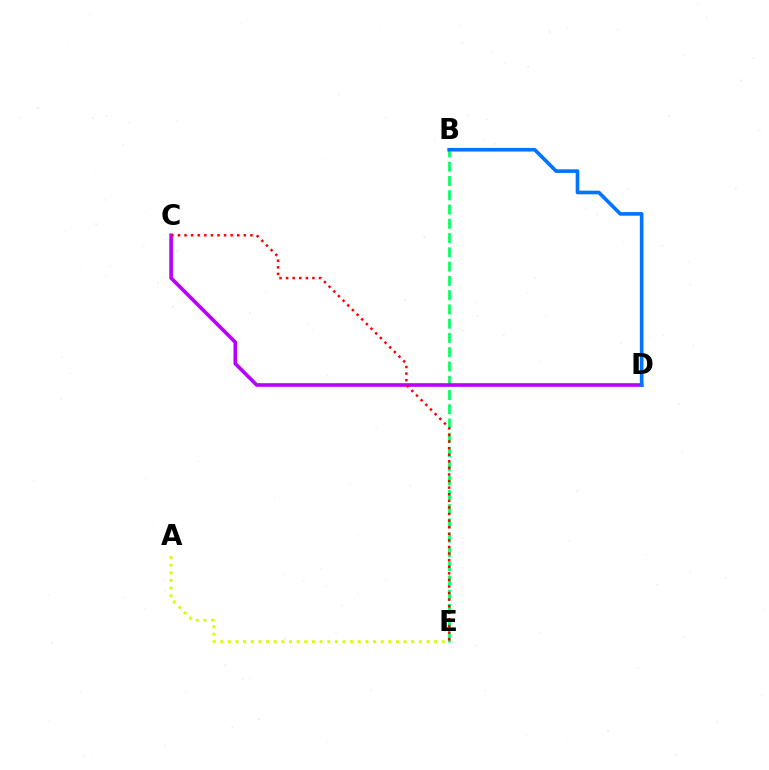{('B', 'E'): [{'color': '#00ff5c', 'line_style': 'dashed', 'thickness': 1.94}], ('C', 'D'): [{'color': '#b900ff', 'line_style': 'solid', 'thickness': 2.61}], ('A', 'E'): [{'color': '#d1ff00', 'line_style': 'dotted', 'thickness': 2.08}], ('C', 'E'): [{'color': '#ff0000', 'line_style': 'dotted', 'thickness': 1.79}], ('B', 'D'): [{'color': '#0074ff', 'line_style': 'solid', 'thickness': 2.61}]}